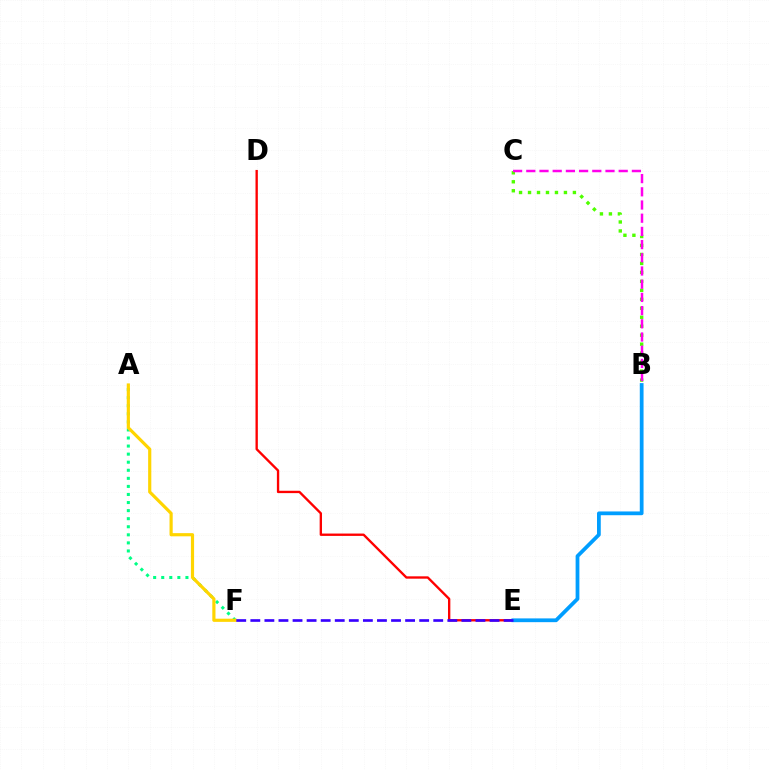{('B', 'C'): [{'color': '#4fff00', 'line_style': 'dotted', 'thickness': 2.44}, {'color': '#ff00ed', 'line_style': 'dashed', 'thickness': 1.79}], ('D', 'E'): [{'color': '#ff0000', 'line_style': 'solid', 'thickness': 1.69}], ('A', 'F'): [{'color': '#00ff86', 'line_style': 'dotted', 'thickness': 2.19}, {'color': '#ffd500', 'line_style': 'solid', 'thickness': 2.29}], ('B', 'E'): [{'color': '#009eff', 'line_style': 'solid', 'thickness': 2.71}], ('E', 'F'): [{'color': '#3700ff', 'line_style': 'dashed', 'thickness': 1.91}]}